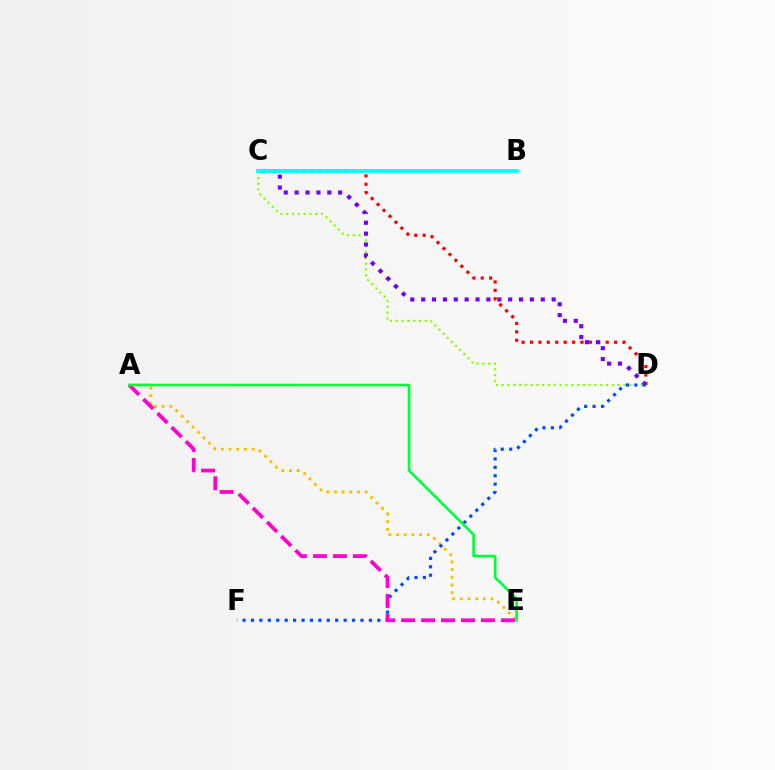{('C', 'D'): [{'color': '#84ff00', 'line_style': 'dotted', 'thickness': 1.58}, {'color': '#ff0000', 'line_style': 'dotted', 'thickness': 2.28}, {'color': '#7200ff', 'line_style': 'dotted', 'thickness': 2.95}], ('A', 'E'): [{'color': '#ffbd00', 'line_style': 'dotted', 'thickness': 2.09}, {'color': '#ff00cf', 'line_style': 'dashed', 'thickness': 2.71}, {'color': '#00ff39', 'line_style': 'solid', 'thickness': 1.9}], ('D', 'F'): [{'color': '#004bff', 'line_style': 'dotted', 'thickness': 2.29}], ('B', 'C'): [{'color': '#00fff6', 'line_style': 'solid', 'thickness': 2.71}]}